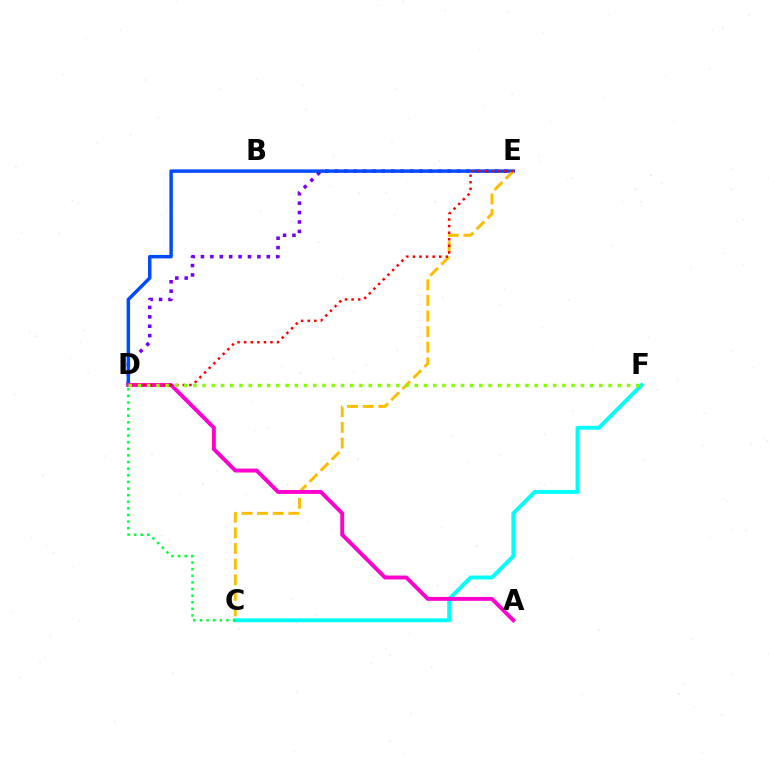{('D', 'E'): [{'color': '#7200ff', 'line_style': 'dotted', 'thickness': 2.56}, {'color': '#004bff', 'line_style': 'solid', 'thickness': 2.49}, {'color': '#ff0000', 'line_style': 'dotted', 'thickness': 1.79}], ('C', 'F'): [{'color': '#00fff6', 'line_style': 'solid', 'thickness': 2.8}], ('C', 'E'): [{'color': '#ffbd00', 'line_style': 'dashed', 'thickness': 2.12}], ('C', 'D'): [{'color': '#00ff39', 'line_style': 'dotted', 'thickness': 1.8}], ('A', 'D'): [{'color': '#ff00cf', 'line_style': 'solid', 'thickness': 2.81}], ('D', 'F'): [{'color': '#84ff00', 'line_style': 'dotted', 'thickness': 2.51}]}